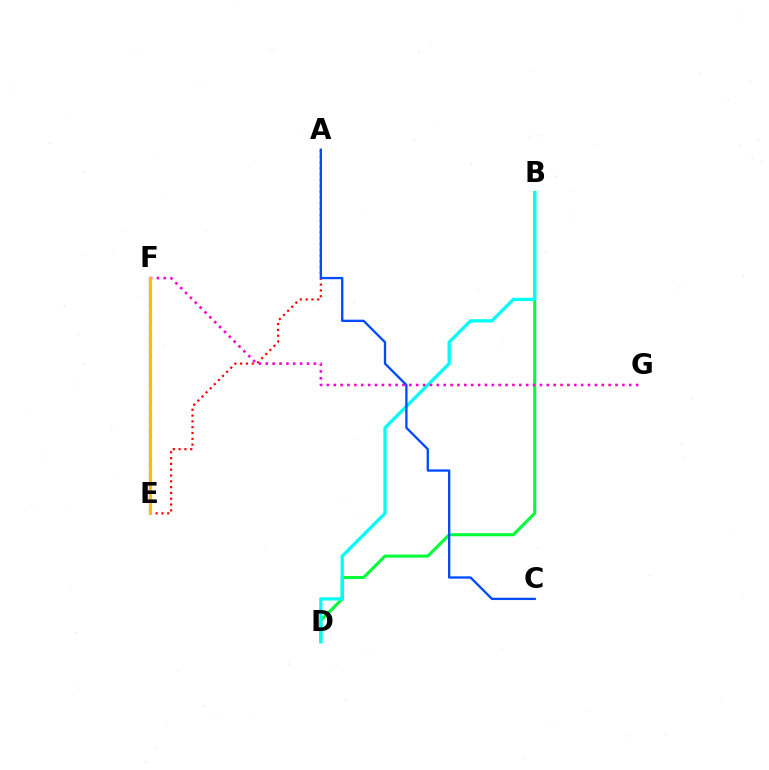{('B', 'D'): [{'color': '#00ff39', 'line_style': 'solid', 'thickness': 2.22}, {'color': '#00fff6', 'line_style': 'solid', 'thickness': 2.35}], ('E', 'F'): [{'color': '#84ff00', 'line_style': 'dotted', 'thickness': 1.94}, {'color': '#7200ff', 'line_style': 'dashed', 'thickness': 1.56}, {'color': '#ffbd00', 'line_style': 'solid', 'thickness': 2.29}], ('A', 'E'): [{'color': '#ff0000', 'line_style': 'dotted', 'thickness': 1.58}], ('F', 'G'): [{'color': '#ff00cf', 'line_style': 'dotted', 'thickness': 1.87}], ('A', 'C'): [{'color': '#004bff', 'line_style': 'solid', 'thickness': 1.67}]}